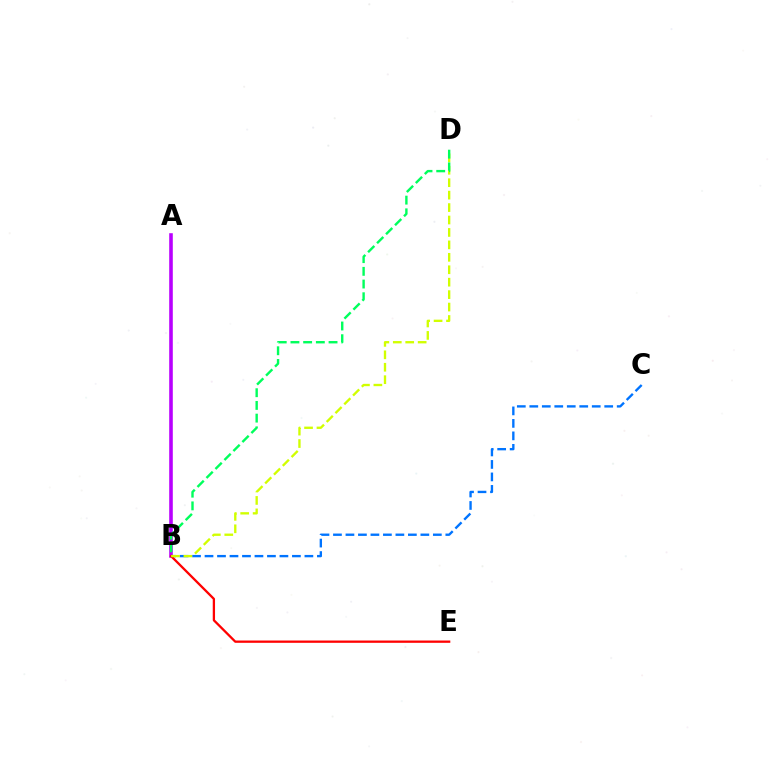{('A', 'B'): [{'color': '#b900ff', 'line_style': 'solid', 'thickness': 2.59}], ('B', 'C'): [{'color': '#0074ff', 'line_style': 'dashed', 'thickness': 1.7}], ('B', 'E'): [{'color': '#ff0000', 'line_style': 'solid', 'thickness': 1.65}], ('B', 'D'): [{'color': '#d1ff00', 'line_style': 'dashed', 'thickness': 1.69}, {'color': '#00ff5c', 'line_style': 'dashed', 'thickness': 1.73}]}